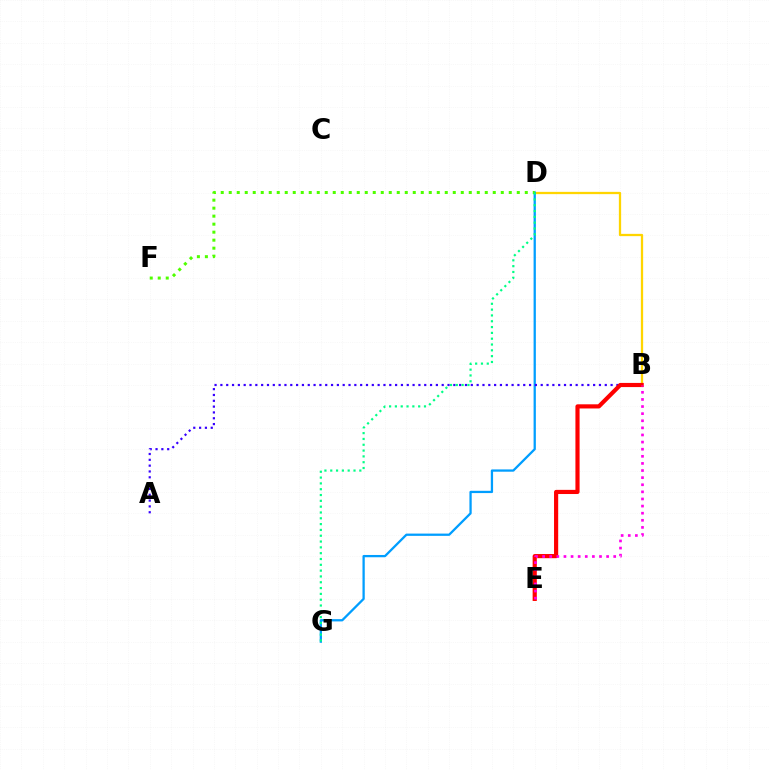{('B', 'D'): [{'color': '#ffd500', 'line_style': 'solid', 'thickness': 1.64}], ('D', 'G'): [{'color': '#009eff', 'line_style': 'solid', 'thickness': 1.64}, {'color': '#00ff86', 'line_style': 'dotted', 'thickness': 1.58}], ('D', 'F'): [{'color': '#4fff00', 'line_style': 'dotted', 'thickness': 2.17}], ('A', 'B'): [{'color': '#3700ff', 'line_style': 'dotted', 'thickness': 1.58}], ('B', 'E'): [{'color': '#ff0000', 'line_style': 'solid', 'thickness': 2.99}, {'color': '#ff00ed', 'line_style': 'dotted', 'thickness': 1.93}]}